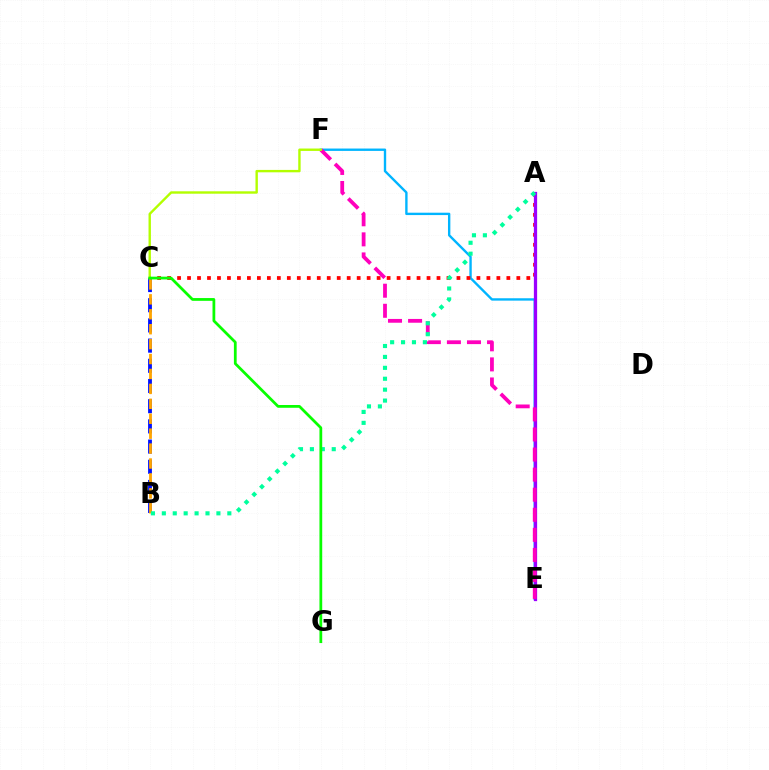{('E', 'F'): [{'color': '#00b5ff', 'line_style': 'solid', 'thickness': 1.71}, {'color': '#ff00bd', 'line_style': 'dashed', 'thickness': 2.73}], ('A', 'C'): [{'color': '#ff0000', 'line_style': 'dotted', 'thickness': 2.71}], ('A', 'E'): [{'color': '#9b00ff', 'line_style': 'solid', 'thickness': 2.34}], ('B', 'C'): [{'color': '#0010ff', 'line_style': 'dashed', 'thickness': 2.74}, {'color': '#ffa500', 'line_style': 'dashed', 'thickness': 2.03}], ('C', 'F'): [{'color': '#b3ff00', 'line_style': 'solid', 'thickness': 1.72}], ('A', 'B'): [{'color': '#00ff9d', 'line_style': 'dotted', 'thickness': 2.97}], ('C', 'G'): [{'color': '#08ff00', 'line_style': 'solid', 'thickness': 1.99}]}